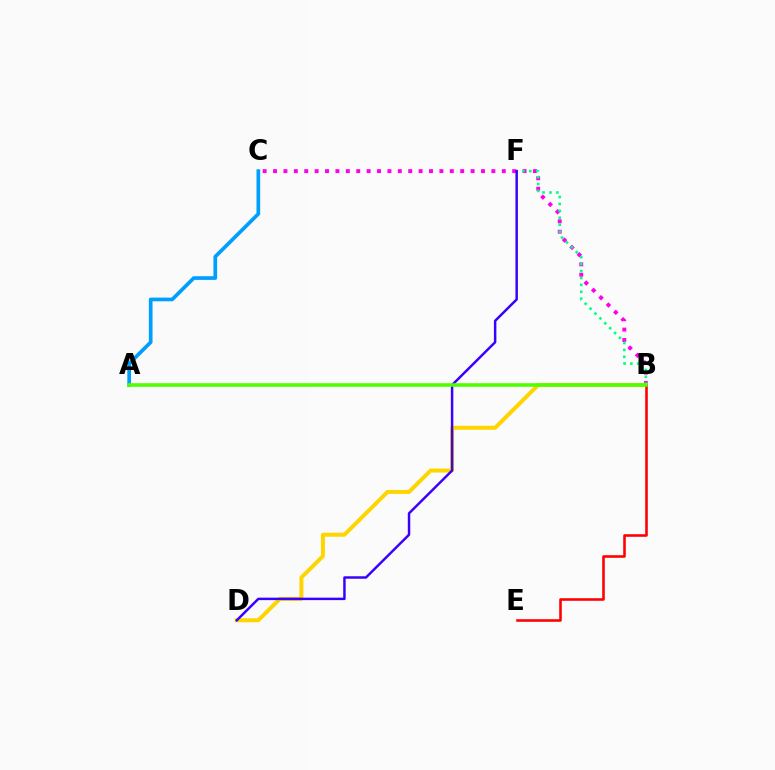{('B', 'C'): [{'color': '#ff00ed', 'line_style': 'dotted', 'thickness': 2.82}], ('B', 'D'): [{'color': '#ffd500', 'line_style': 'solid', 'thickness': 2.87}], ('B', 'F'): [{'color': '#00ff86', 'line_style': 'dotted', 'thickness': 1.88}], ('A', 'C'): [{'color': '#009eff', 'line_style': 'solid', 'thickness': 2.65}], ('D', 'F'): [{'color': '#3700ff', 'line_style': 'solid', 'thickness': 1.77}], ('B', 'E'): [{'color': '#ff0000', 'line_style': 'solid', 'thickness': 1.86}], ('A', 'B'): [{'color': '#4fff00', 'line_style': 'solid', 'thickness': 2.56}]}